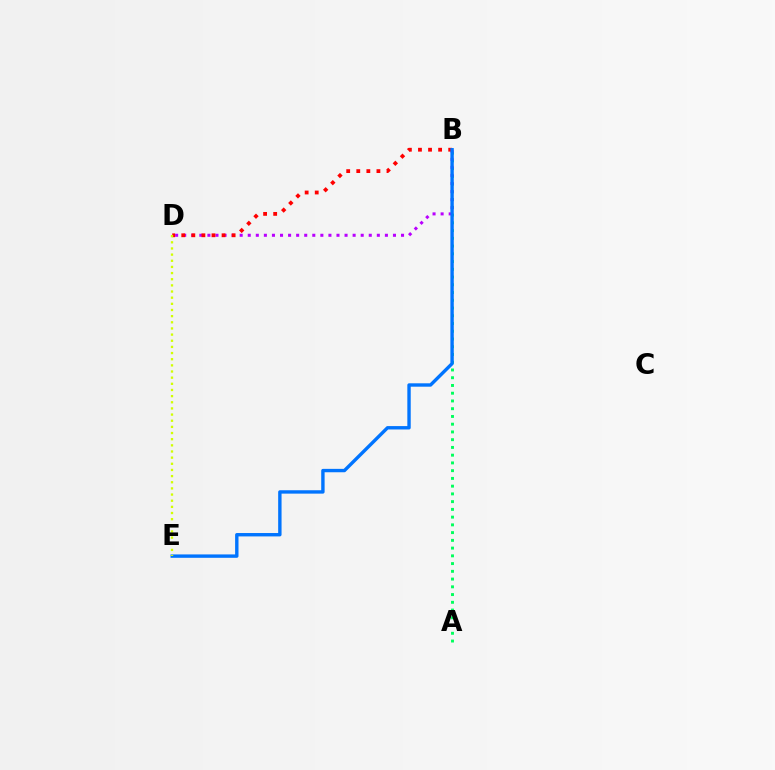{('A', 'B'): [{'color': '#00ff5c', 'line_style': 'dotted', 'thickness': 2.1}], ('B', 'D'): [{'color': '#b900ff', 'line_style': 'dotted', 'thickness': 2.19}, {'color': '#ff0000', 'line_style': 'dotted', 'thickness': 2.74}], ('B', 'E'): [{'color': '#0074ff', 'line_style': 'solid', 'thickness': 2.44}], ('D', 'E'): [{'color': '#d1ff00', 'line_style': 'dotted', 'thickness': 1.67}]}